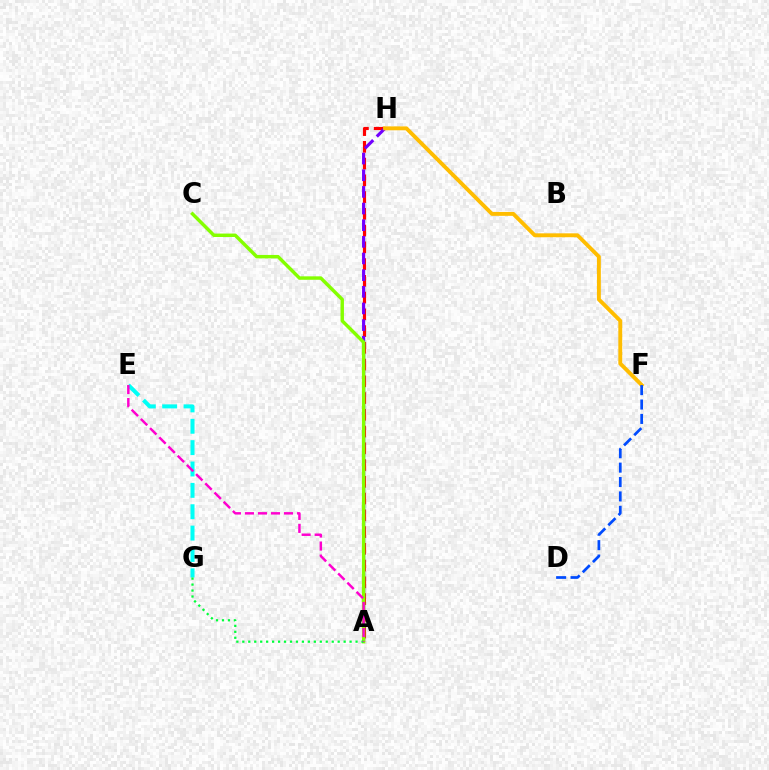{('A', 'H'): [{'color': '#ff0000', 'line_style': 'dashed', 'thickness': 2.28}, {'color': '#7200ff', 'line_style': 'dashed', 'thickness': 2.26}], ('E', 'G'): [{'color': '#00fff6', 'line_style': 'dashed', 'thickness': 2.9}], ('F', 'H'): [{'color': '#ffbd00', 'line_style': 'solid', 'thickness': 2.81}], ('D', 'F'): [{'color': '#004bff', 'line_style': 'dashed', 'thickness': 1.96}], ('A', 'C'): [{'color': '#84ff00', 'line_style': 'solid', 'thickness': 2.47}], ('A', 'G'): [{'color': '#00ff39', 'line_style': 'dotted', 'thickness': 1.62}], ('A', 'E'): [{'color': '#ff00cf', 'line_style': 'dashed', 'thickness': 1.77}]}